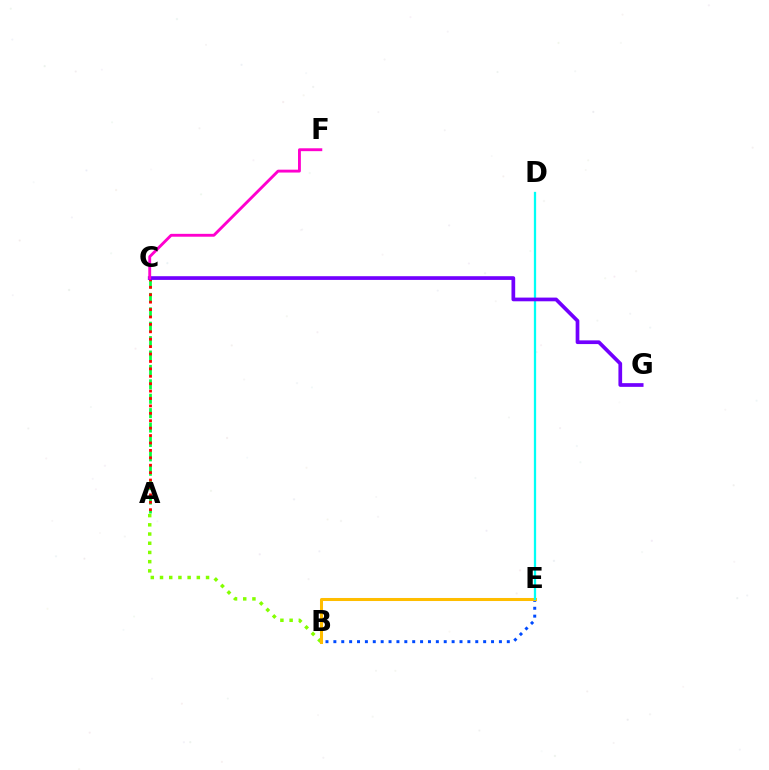{('B', 'E'): [{'color': '#004bff', 'line_style': 'dotted', 'thickness': 2.14}, {'color': '#ffbd00', 'line_style': 'solid', 'thickness': 2.18}], ('A', 'B'): [{'color': '#84ff00', 'line_style': 'dotted', 'thickness': 2.5}], ('A', 'C'): [{'color': '#00ff39', 'line_style': 'dashed', 'thickness': 1.96}, {'color': '#ff0000', 'line_style': 'dotted', 'thickness': 2.01}], ('D', 'E'): [{'color': '#00fff6', 'line_style': 'solid', 'thickness': 1.64}], ('C', 'G'): [{'color': '#7200ff', 'line_style': 'solid', 'thickness': 2.67}], ('C', 'F'): [{'color': '#ff00cf', 'line_style': 'solid', 'thickness': 2.07}]}